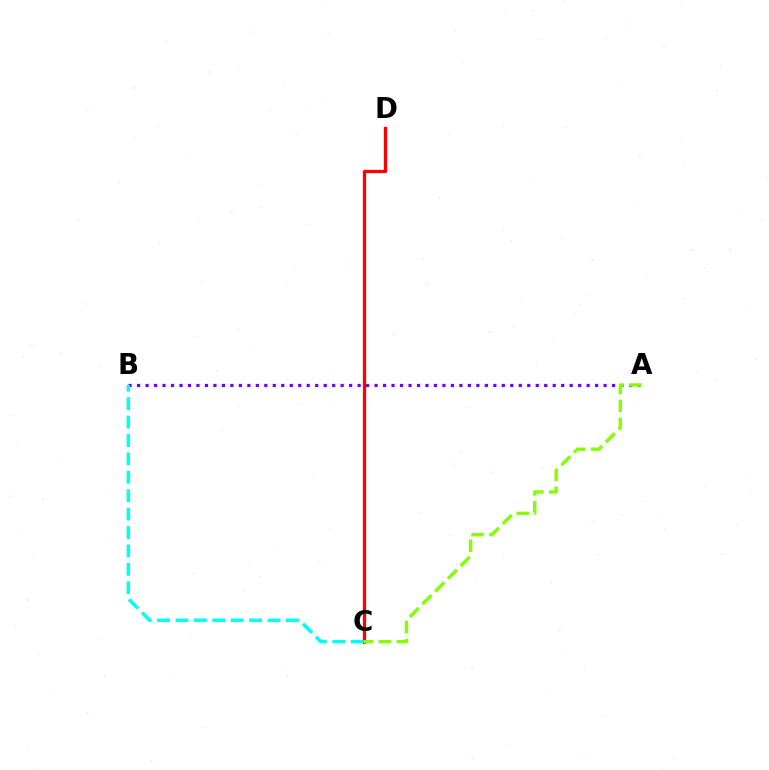{('A', 'B'): [{'color': '#7200ff', 'line_style': 'dotted', 'thickness': 2.3}], ('C', 'D'): [{'color': '#ff0000', 'line_style': 'solid', 'thickness': 2.36}], ('A', 'C'): [{'color': '#84ff00', 'line_style': 'dashed', 'thickness': 2.45}], ('B', 'C'): [{'color': '#00fff6', 'line_style': 'dashed', 'thickness': 2.5}]}